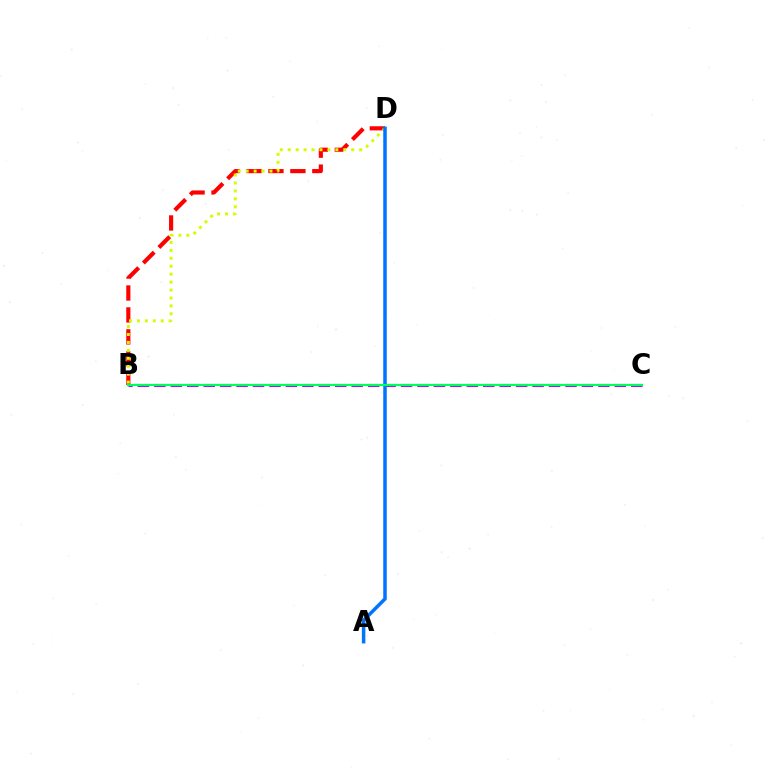{('B', 'D'): [{'color': '#ff0000', 'line_style': 'dashed', 'thickness': 2.98}, {'color': '#d1ff00', 'line_style': 'dotted', 'thickness': 2.16}], ('B', 'C'): [{'color': '#b900ff', 'line_style': 'dashed', 'thickness': 2.23}, {'color': '#00ff5c', 'line_style': 'solid', 'thickness': 1.59}], ('A', 'D'): [{'color': '#0074ff', 'line_style': 'solid', 'thickness': 2.53}]}